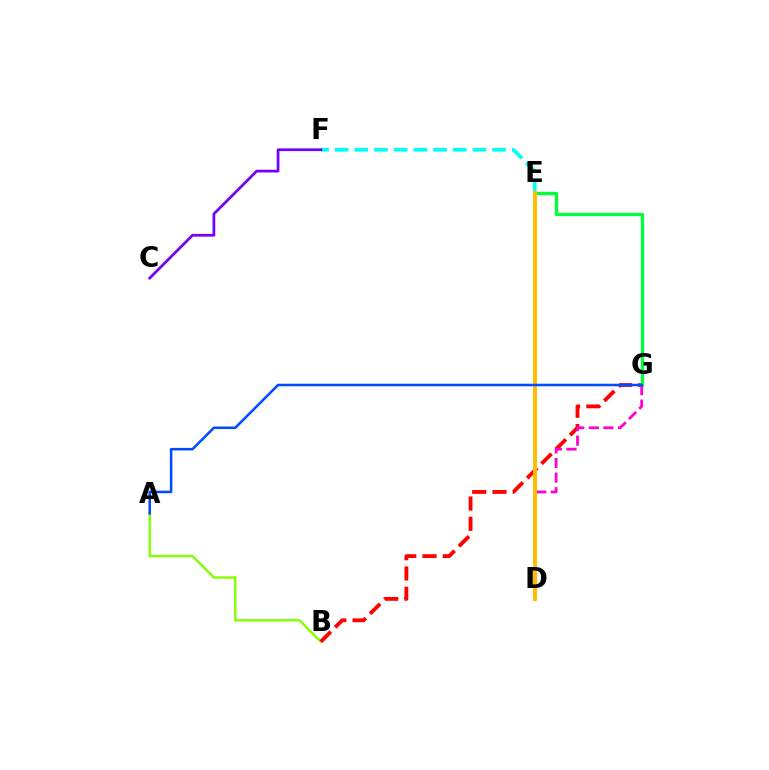{('A', 'B'): [{'color': '#84ff00', 'line_style': 'solid', 'thickness': 1.74}], ('B', 'G'): [{'color': '#ff0000', 'line_style': 'dashed', 'thickness': 2.75}], ('E', 'G'): [{'color': '#00ff39', 'line_style': 'solid', 'thickness': 2.36}], ('E', 'F'): [{'color': '#00fff6', 'line_style': 'dashed', 'thickness': 2.67}], ('C', 'F'): [{'color': '#7200ff', 'line_style': 'solid', 'thickness': 1.97}], ('D', 'G'): [{'color': '#ff00cf', 'line_style': 'dashed', 'thickness': 1.98}], ('D', 'E'): [{'color': '#ffbd00', 'line_style': 'solid', 'thickness': 2.86}], ('A', 'G'): [{'color': '#004bff', 'line_style': 'solid', 'thickness': 1.82}]}